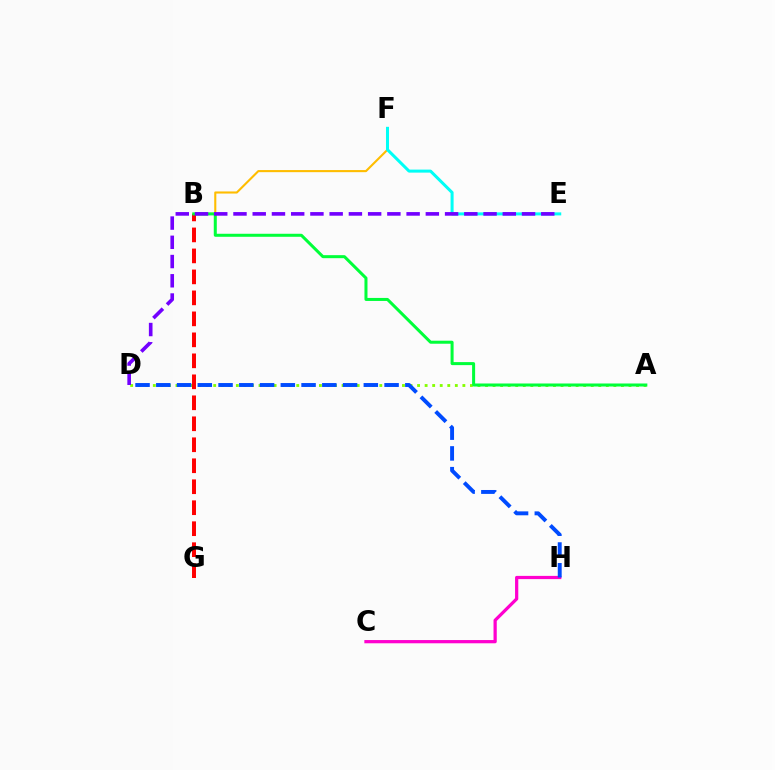{('B', 'F'): [{'color': '#ffbd00', 'line_style': 'solid', 'thickness': 1.51}], ('E', 'F'): [{'color': '#00fff6', 'line_style': 'solid', 'thickness': 2.18}], ('A', 'D'): [{'color': '#84ff00', 'line_style': 'dotted', 'thickness': 2.05}], ('C', 'H'): [{'color': '#ff00cf', 'line_style': 'solid', 'thickness': 2.32}], ('B', 'G'): [{'color': '#ff0000', 'line_style': 'dashed', 'thickness': 2.85}], ('A', 'B'): [{'color': '#00ff39', 'line_style': 'solid', 'thickness': 2.17}], ('D', 'E'): [{'color': '#7200ff', 'line_style': 'dashed', 'thickness': 2.61}], ('D', 'H'): [{'color': '#004bff', 'line_style': 'dashed', 'thickness': 2.82}]}